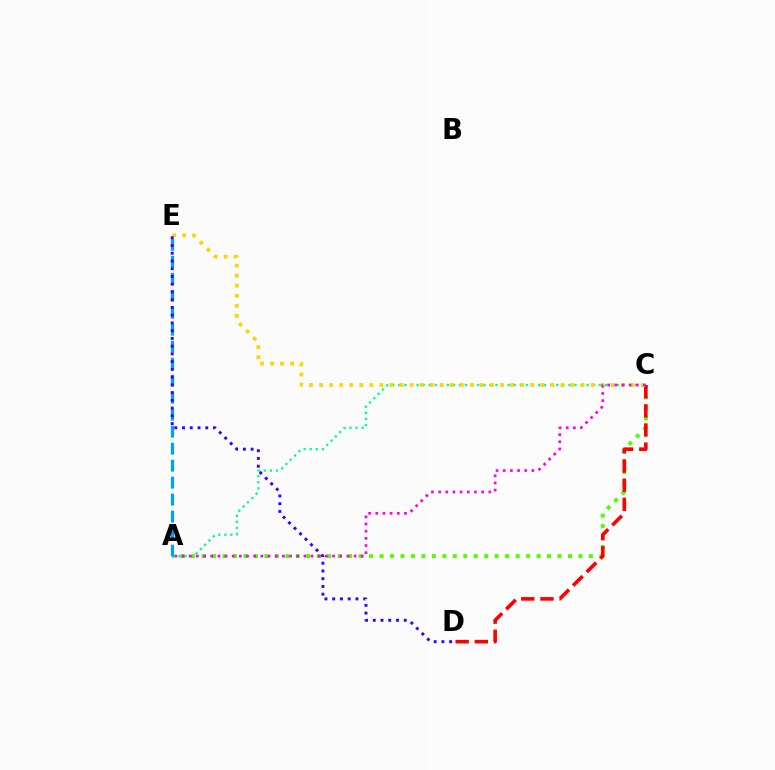{('A', 'C'): [{'color': '#00ff86', 'line_style': 'dotted', 'thickness': 1.65}, {'color': '#4fff00', 'line_style': 'dotted', 'thickness': 2.84}, {'color': '#ff00ed', 'line_style': 'dotted', 'thickness': 1.95}], ('C', 'D'): [{'color': '#ff0000', 'line_style': 'dashed', 'thickness': 2.6}], ('C', 'E'): [{'color': '#ffd500', 'line_style': 'dotted', 'thickness': 2.73}], ('A', 'E'): [{'color': '#009eff', 'line_style': 'dashed', 'thickness': 2.31}], ('D', 'E'): [{'color': '#3700ff', 'line_style': 'dotted', 'thickness': 2.1}]}